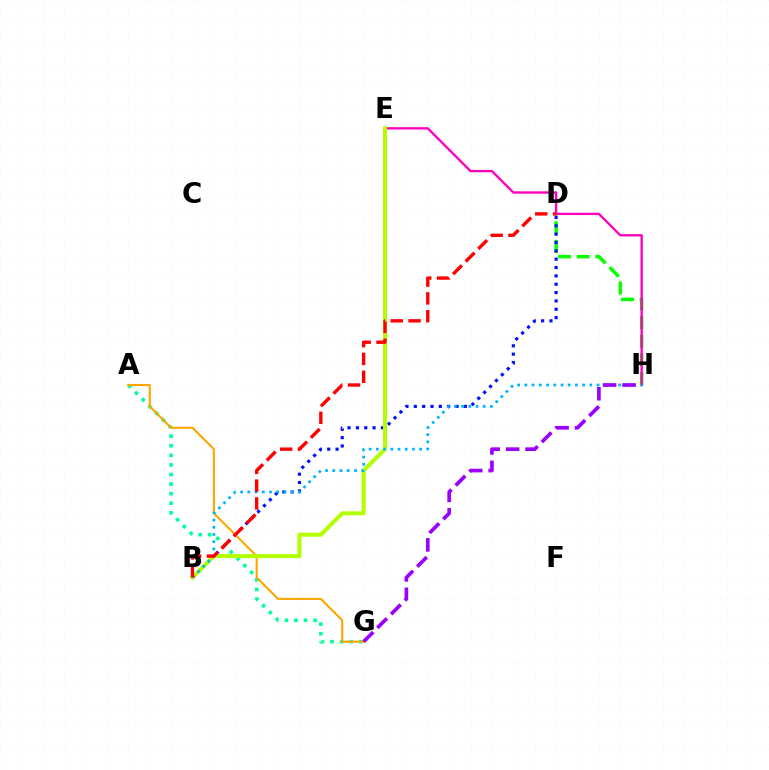{('D', 'H'): [{'color': '#08ff00', 'line_style': 'dashed', 'thickness': 2.53}], ('A', 'G'): [{'color': '#00ff9d', 'line_style': 'dotted', 'thickness': 2.6}, {'color': '#ffa500', 'line_style': 'solid', 'thickness': 1.52}], ('B', 'D'): [{'color': '#0010ff', 'line_style': 'dotted', 'thickness': 2.27}, {'color': '#ff0000', 'line_style': 'dashed', 'thickness': 2.42}], ('E', 'H'): [{'color': '#ff00bd', 'line_style': 'solid', 'thickness': 1.68}], ('B', 'E'): [{'color': '#b3ff00', 'line_style': 'solid', 'thickness': 2.9}], ('B', 'H'): [{'color': '#00b5ff', 'line_style': 'dotted', 'thickness': 1.96}], ('G', 'H'): [{'color': '#9b00ff', 'line_style': 'dashed', 'thickness': 2.64}]}